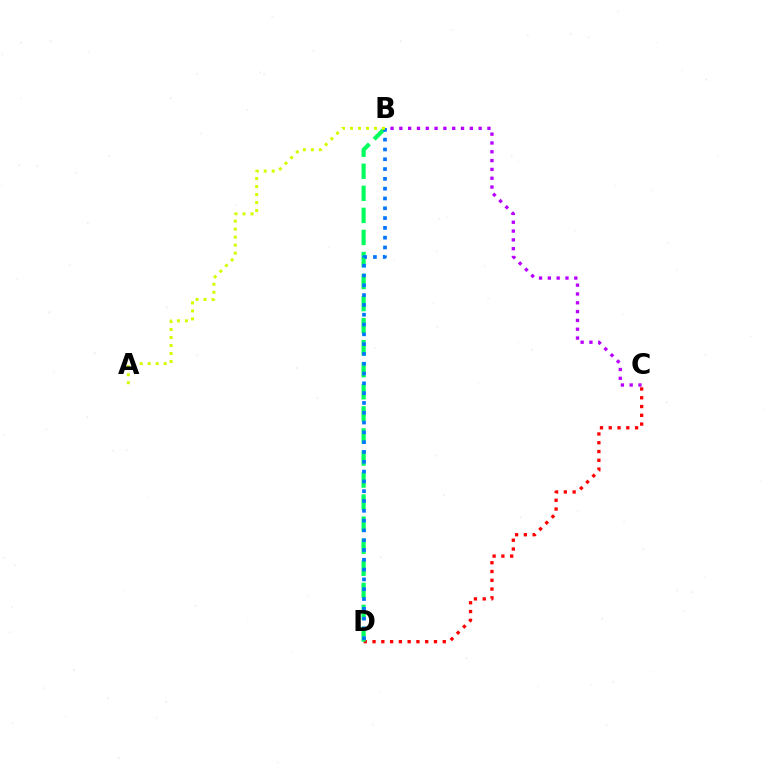{('C', 'D'): [{'color': '#ff0000', 'line_style': 'dotted', 'thickness': 2.38}], ('B', 'D'): [{'color': '#00ff5c', 'line_style': 'dashed', 'thickness': 3.0}, {'color': '#0074ff', 'line_style': 'dotted', 'thickness': 2.66}], ('A', 'B'): [{'color': '#d1ff00', 'line_style': 'dotted', 'thickness': 2.17}], ('B', 'C'): [{'color': '#b900ff', 'line_style': 'dotted', 'thickness': 2.39}]}